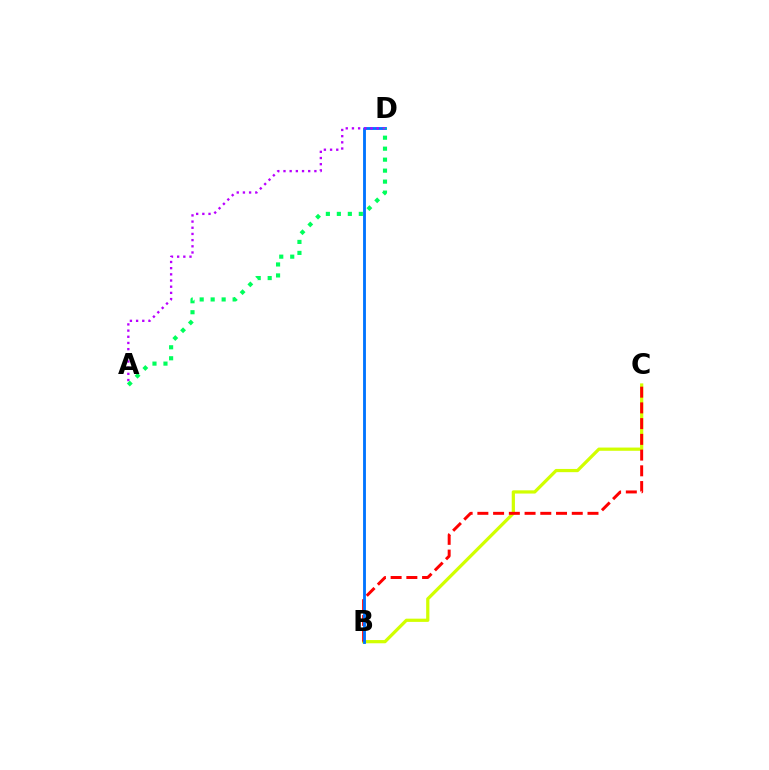{('B', 'C'): [{'color': '#d1ff00', 'line_style': 'solid', 'thickness': 2.32}, {'color': '#ff0000', 'line_style': 'dashed', 'thickness': 2.14}], ('B', 'D'): [{'color': '#0074ff', 'line_style': 'solid', 'thickness': 2.05}], ('A', 'D'): [{'color': '#b900ff', 'line_style': 'dotted', 'thickness': 1.68}, {'color': '#00ff5c', 'line_style': 'dotted', 'thickness': 2.98}]}